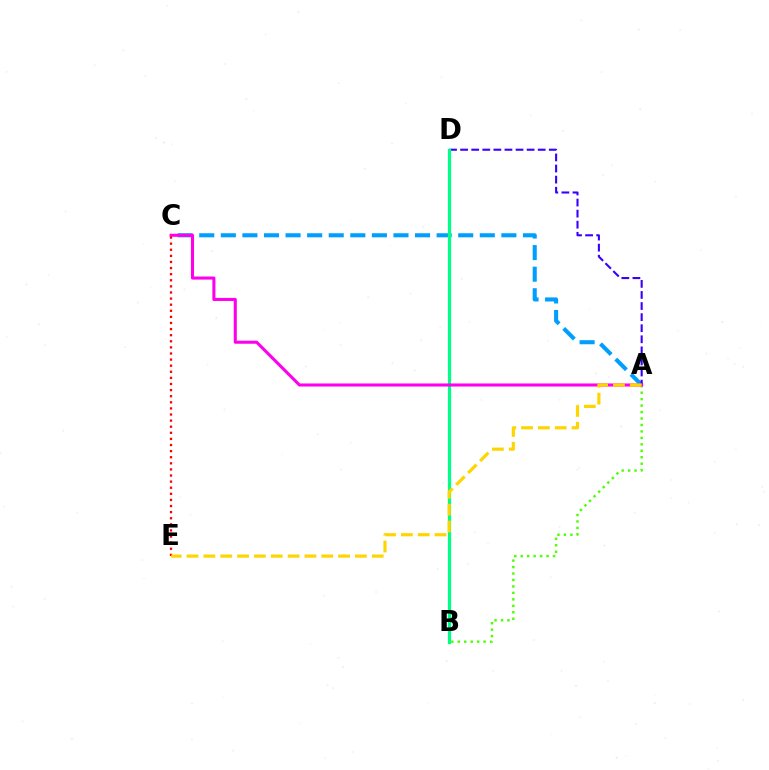{('A', 'C'): [{'color': '#009eff', 'line_style': 'dashed', 'thickness': 2.93}, {'color': '#ff00ed', 'line_style': 'solid', 'thickness': 2.21}], ('A', 'D'): [{'color': '#3700ff', 'line_style': 'dashed', 'thickness': 1.51}], ('B', 'D'): [{'color': '#00ff86', 'line_style': 'solid', 'thickness': 2.32}], ('A', 'B'): [{'color': '#4fff00', 'line_style': 'dotted', 'thickness': 1.75}], ('C', 'E'): [{'color': '#ff0000', 'line_style': 'dotted', 'thickness': 1.66}], ('A', 'E'): [{'color': '#ffd500', 'line_style': 'dashed', 'thickness': 2.29}]}